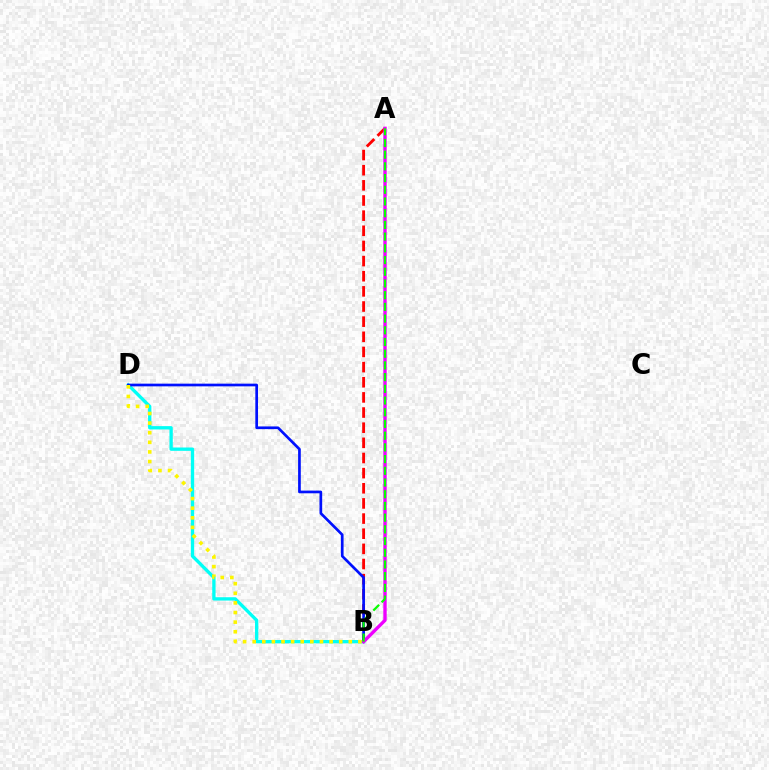{('A', 'B'): [{'color': '#ff0000', 'line_style': 'dashed', 'thickness': 2.06}, {'color': '#ee00ff', 'line_style': 'solid', 'thickness': 2.42}, {'color': '#08ff00', 'line_style': 'dashed', 'thickness': 1.59}], ('B', 'D'): [{'color': '#00fff6', 'line_style': 'solid', 'thickness': 2.39}, {'color': '#0010ff', 'line_style': 'solid', 'thickness': 1.94}, {'color': '#fcf500', 'line_style': 'dotted', 'thickness': 2.61}]}